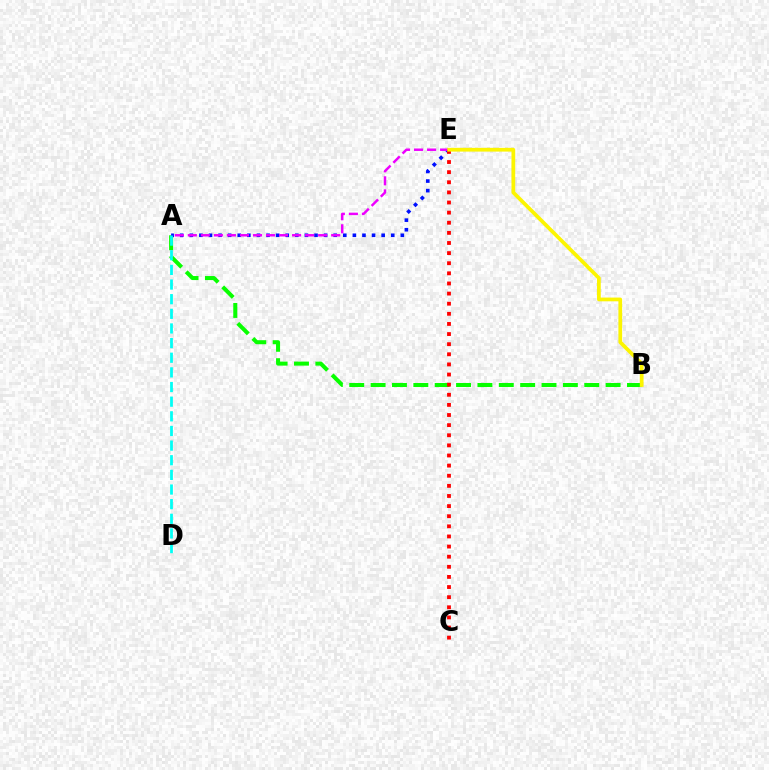{('A', 'B'): [{'color': '#08ff00', 'line_style': 'dashed', 'thickness': 2.9}], ('A', 'E'): [{'color': '#0010ff', 'line_style': 'dotted', 'thickness': 2.61}, {'color': '#ee00ff', 'line_style': 'dashed', 'thickness': 1.77}], ('C', 'E'): [{'color': '#ff0000', 'line_style': 'dotted', 'thickness': 2.75}], ('B', 'E'): [{'color': '#fcf500', 'line_style': 'solid', 'thickness': 2.7}], ('A', 'D'): [{'color': '#00fff6', 'line_style': 'dashed', 'thickness': 1.99}]}